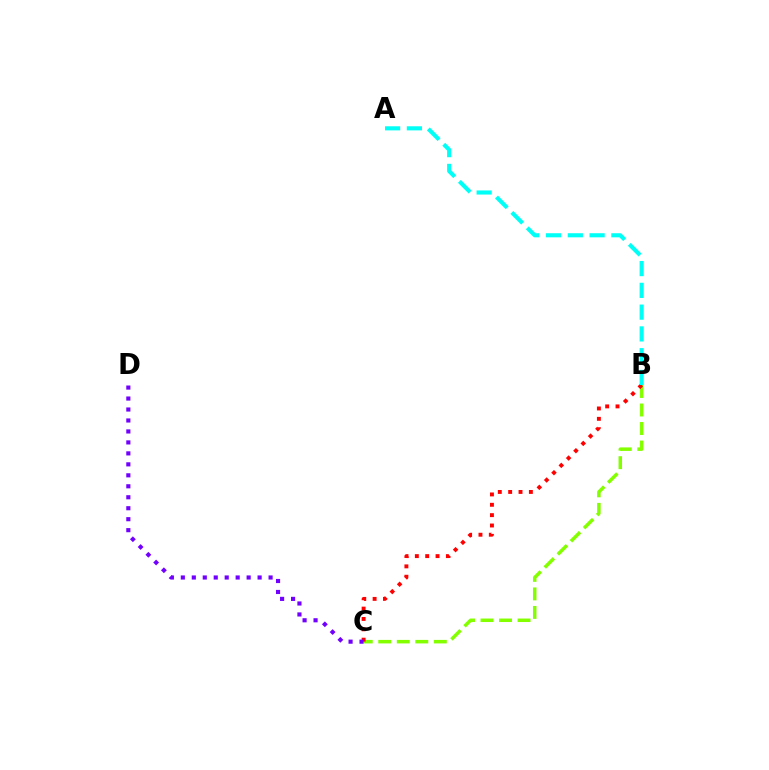{('B', 'C'): [{'color': '#84ff00', 'line_style': 'dashed', 'thickness': 2.52}, {'color': '#ff0000', 'line_style': 'dotted', 'thickness': 2.81}], ('C', 'D'): [{'color': '#7200ff', 'line_style': 'dotted', 'thickness': 2.98}], ('A', 'B'): [{'color': '#00fff6', 'line_style': 'dashed', 'thickness': 2.96}]}